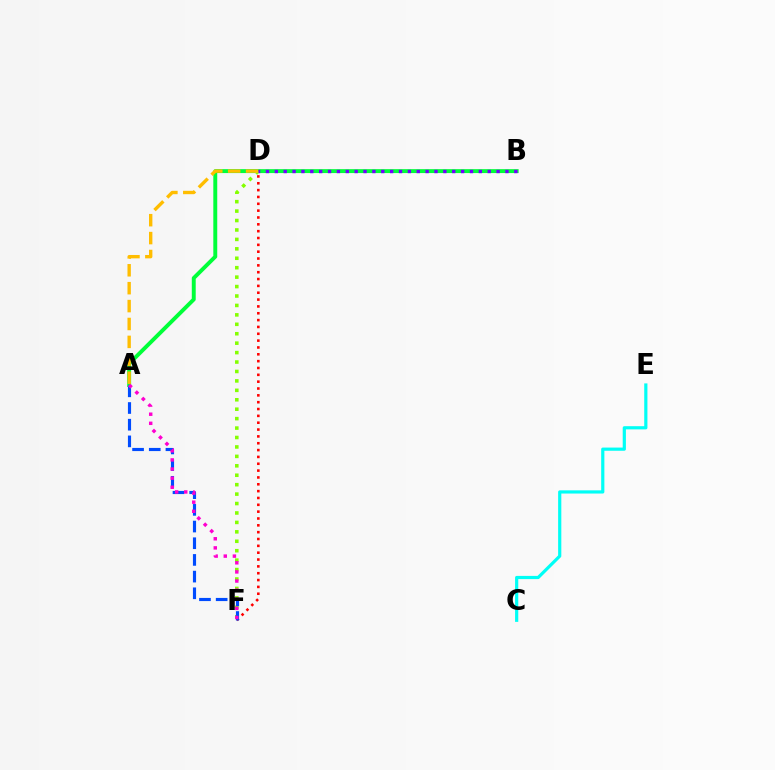{('A', 'B'): [{'color': '#00ff39', 'line_style': 'solid', 'thickness': 2.82}], ('D', 'F'): [{'color': '#ff0000', 'line_style': 'dotted', 'thickness': 1.86}, {'color': '#84ff00', 'line_style': 'dotted', 'thickness': 2.56}], ('A', 'F'): [{'color': '#004bff', 'line_style': 'dashed', 'thickness': 2.27}, {'color': '#ff00cf', 'line_style': 'dotted', 'thickness': 2.48}], ('A', 'D'): [{'color': '#ffbd00', 'line_style': 'dashed', 'thickness': 2.43}], ('B', 'D'): [{'color': '#7200ff', 'line_style': 'dotted', 'thickness': 2.41}], ('C', 'E'): [{'color': '#00fff6', 'line_style': 'solid', 'thickness': 2.3}]}